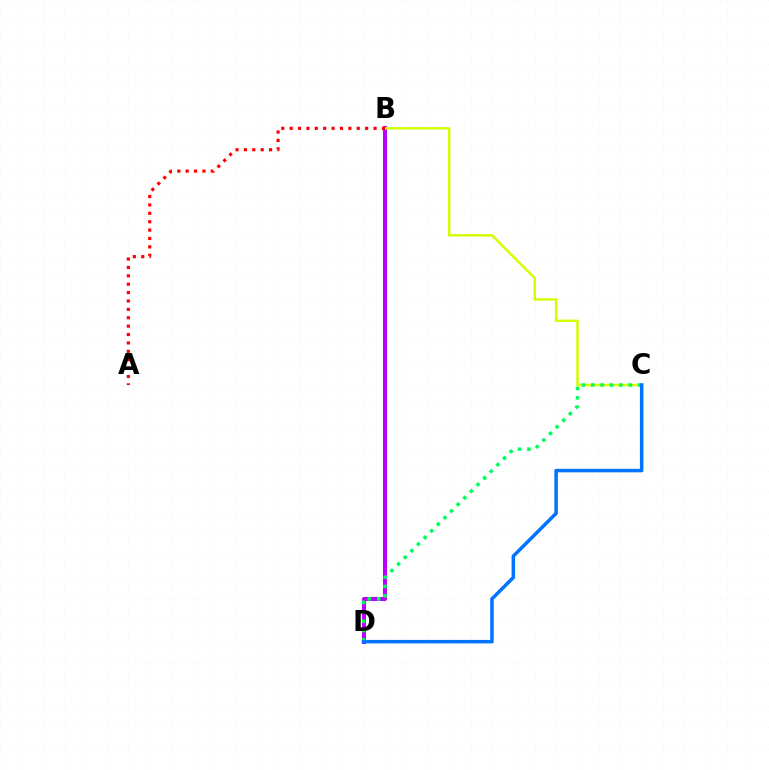{('B', 'D'): [{'color': '#b900ff', 'line_style': 'solid', 'thickness': 2.92}], ('B', 'C'): [{'color': '#d1ff00', 'line_style': 'solid', 'thickness': 1.78}], ('C', 'D'): [{'color': '#00ff5c', 'line_style': 'dotted', 'thickness': 2.54}, {'color': '#0074ff', 'line_style': 'solid', 'thickness': 2.52}], ('A', 'B'): [{'color': '#ff0000', 'line_style': 'dotted', 'thickness': 2.28}]}